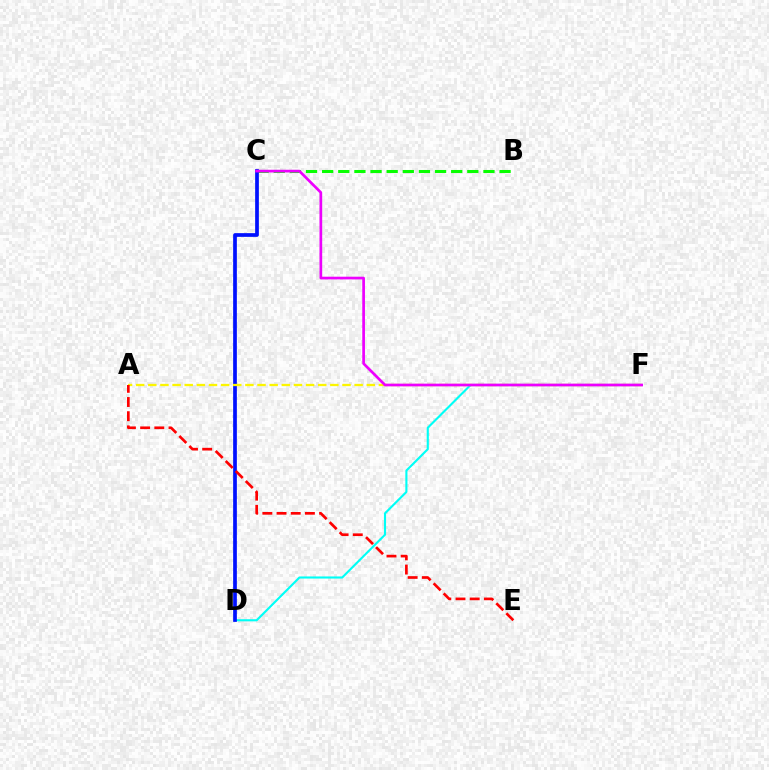{('B', 'C'): [{'color': '#08ff00', 'line_style': 'dashed', 'thickness': 2.19}], ('D', 'F'): [{'color': '#00fff6', 'line_style': 'solid', 'thickness': 1.53}], ('C', 'D'): [{'color': '#0010ff', 'line_style': 'solid', 'thickness': 2.67}], ('A', 'F'): [{'color': '#fcf500', 'line_style': 'dashed', 'thickness': 1.65}], ('A', 'E'): [{'color': '#ff0000', 'line_style': 'dashed', 'thickness': 1.93}], ('C', 'F'): [{'color': '#ee00ff', 'line_style': 'solid', 'thickness': 1.95}]}